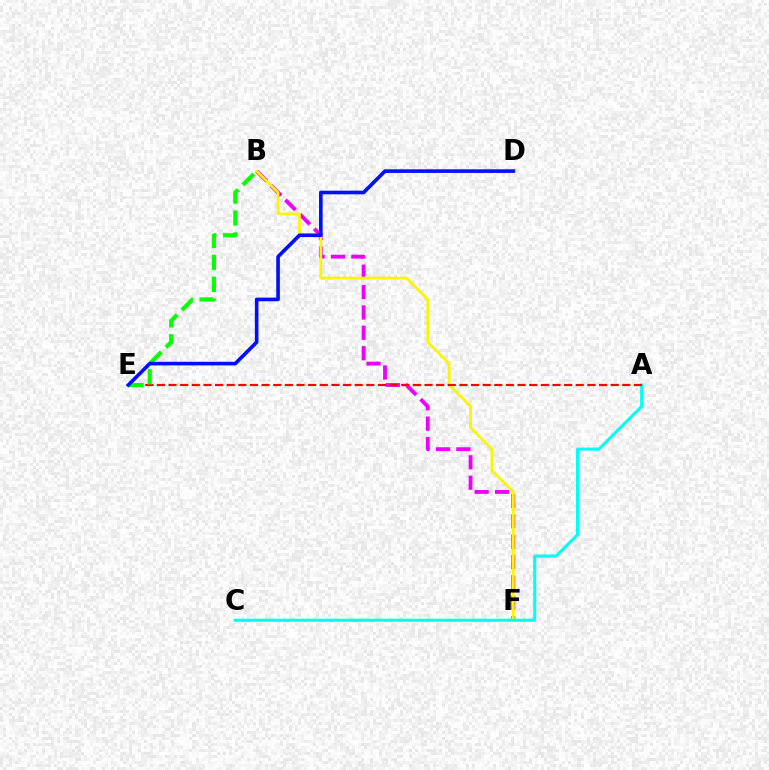{('B', 'F'): [{'color': '#ee00ff', 'line_style': 'dashed', 'thickness': 2.77}, {'color': '#fcf500', 'line_style': 'solid', 'thickness': 1.95}], ('A', 'C'): [{'color': '#00fff6', 'line_style': 'solid', 'thickness': 2.21}], ('A', 'E'): [{'color': '#ff0000', 'line_style': 'dashed', 'thickness': 1.58}], ('B', 'E'): [{'color': '#08ff00', 'line_style': 'dashed', 'thickness': 2.98}], ('D', 'E'): [{'color': '#0010ff', 'line_style': 'solid', 'thickness': 2.62}]}